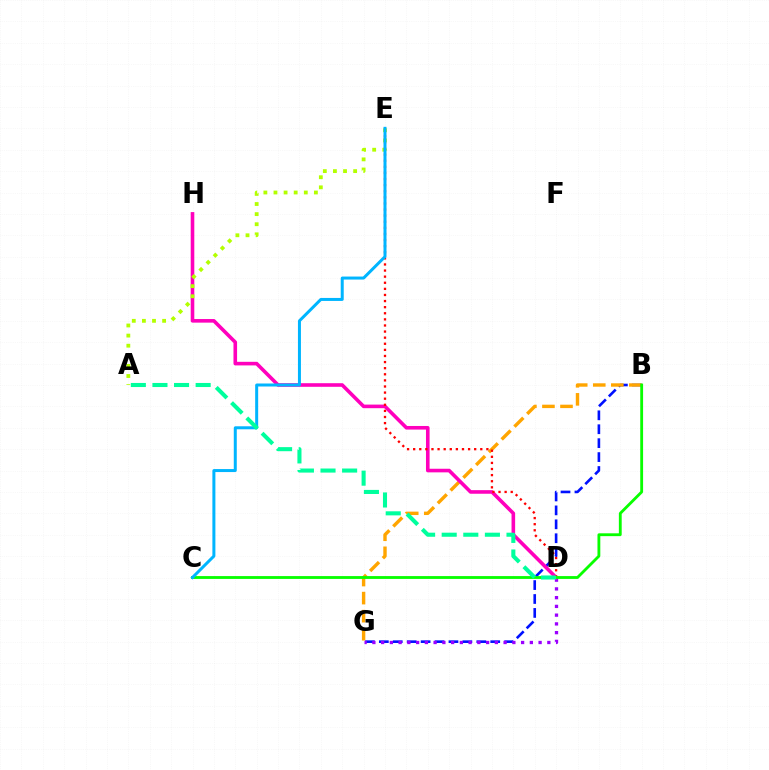{('B', 'G'): [{'color': '#0010ff', 'line_style': 'dashed', 'thickness': 1.89}, {'color': '#ffa500', 'line_style': 'dashed', 'thickness': 2.45}], ('D', 'G'): [{'color': '#9b00ff', 'line_style': 'dotted', 'thickness': 2.38}], ('D', 'H'): [{'color': '#ff00bd', 'line_style': 'solid', 'thickness': 2.59}], ('D', 'E'): [{'color': '#ff0000', 'line_style': 'dotted', 'thickness': 1.66}], ('A', 'E'): [{'color': '#b3ff00', 'line_style': 'dotted', 'thickness': 2.75}], ('B', 'C'): [{'color': '#08ff00', 'line_style': 'solid', 'thickness': 2.04}], ('C', 'E'): [{'color': '#00b5ff', 'line_style': 'solid', 'thickness': 2.16}], ('A', 'D'): [{'color': '#00ff9d', 'line_style': 'dashed', 'thickness': 2.93}]}